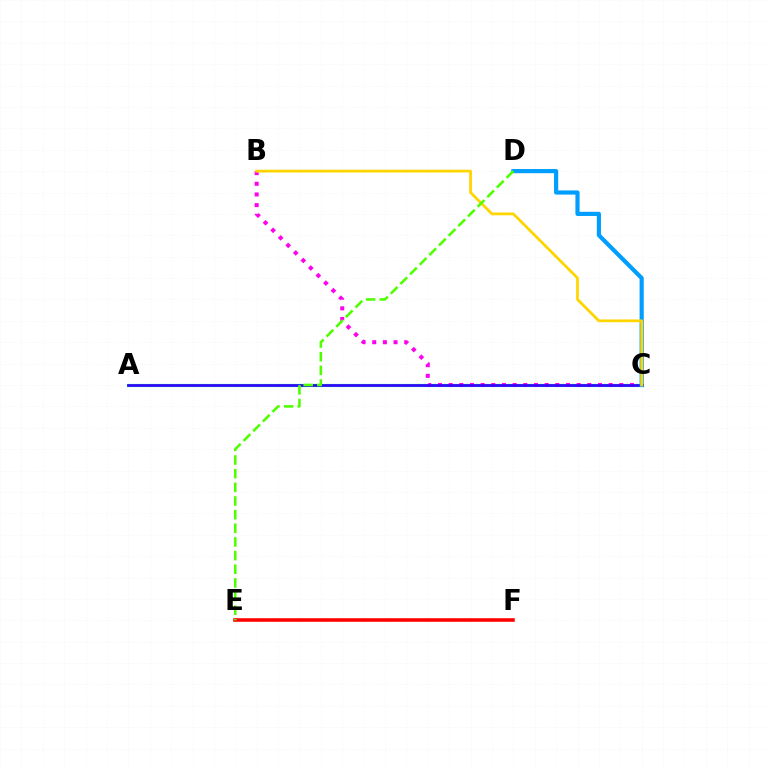{('E', 'F'): [{'color': '#ff0000', 'line_style': 'solid', 'thickness': 2.57}], ('A', 'C'): [{'color': '#00ff86', 'line_style': 'solid', 'thickness': 2.27}, {'color': '#3700ff', 'line_style': 'solid', 'thickness': 1.91}], ('B', 'C'): [{'color': '#ff00ed', 'line_style': 'dotted', 'thickness': 2.9}, {'color': '#ffd500', 'line_style': 'solid', 'thickness': 1.98}], ('C', 'D'): [{'color': '#009eff', 'line_style': 'solid', 'thickness': 2.99}], ('D', 'E'): [{'color': '#4fff00', 'line_style': 'dashed', 'thickness': 1.85}]}